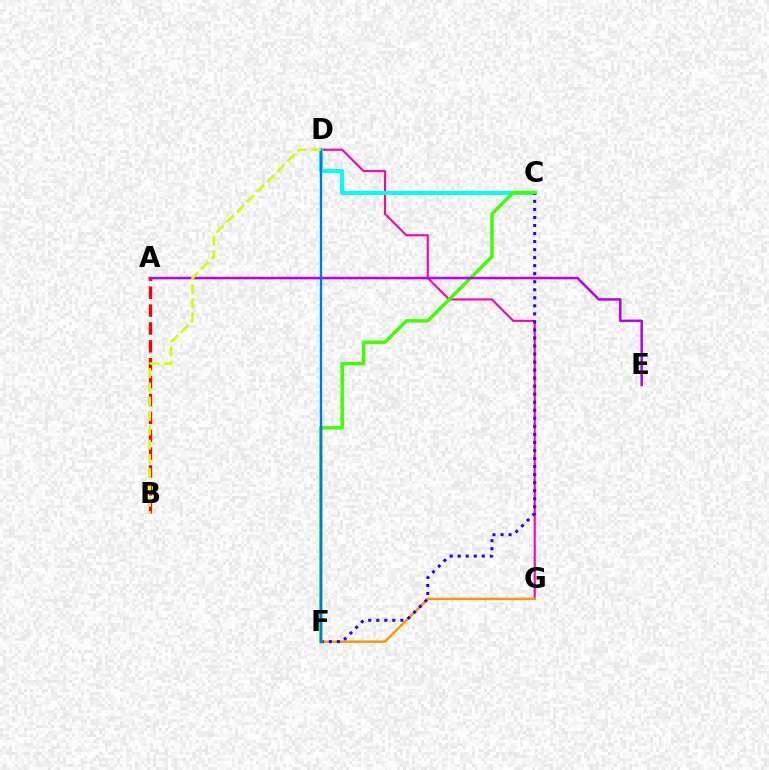{('D', 'G'): [{'color': '#ff00ac', 'line_style': 'solid', 'thickness': 1.53}], ('C', 'D'): [{'color': '#00fff6', 'line_style': 'solid', 'thickness': 2.91}], ('F', 'G'): [{'color': '#ff9400', 'line_style': 'solid', 'thickness': 1.75}], ('C', 'F'): [{'color': '#2500ff', 'line_style': 'dotted', 'thickness': 2.18}, {'color': '#3dff00', 'line_style': 'solid', 'thickness': 2.46}], ('D', 'F'): [{'color': '#00ff5c', 'line_style': 'solid', 'thickness': 1.58}, {'color': '#0074ff', 'line_style': 'solid', 'thickness': 1.62}], ('A', 'E'): [{'color': '#b900ff', 'line_style': 'solid', 'thickness': 1.83}], ('A', 'B'): [{'color': '#ff0000', 'line_style': 'dashed', 'thickness': 2.43}], ('B', 'D'): [{'color': '#d1ff00', 'line_style': 'dashed', 'thickness': 1.94}]}